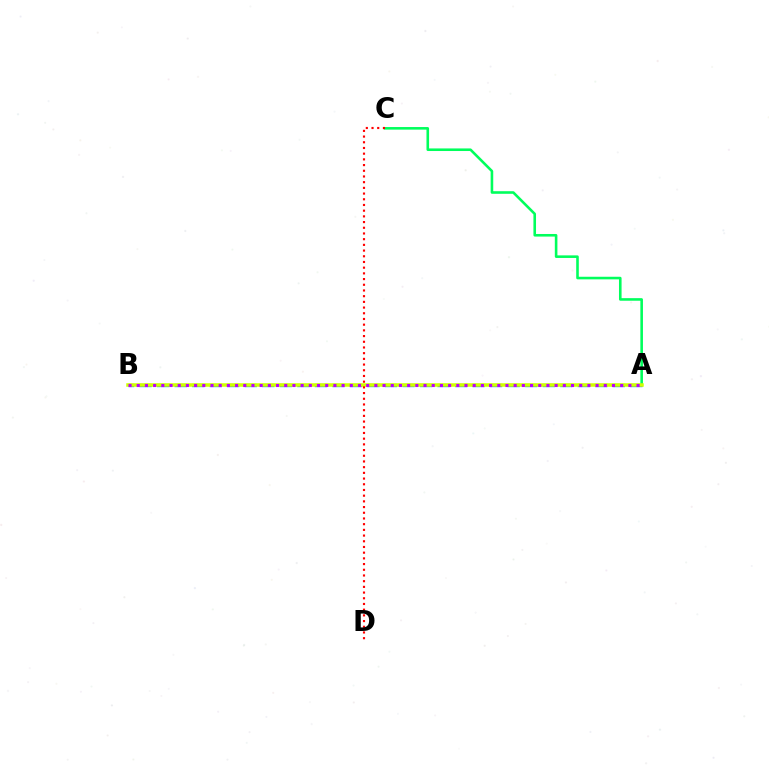{('A', 'B'): [{'color': '#0074ff', 'line_style': 'dashed', 'thickness': 2.38}, {'color': '#d1ff00', 'line_style': 'solid', 'thickness': 2.53}, {'color': '#b900ff', 'line_style': 'dotted', 'thickness': 2.23}], ('A', 'C'): [{'color': '#00ff5c', 'line_style': 'solid', 'thickness': 1.87}], ('C', 'D'): [{'color': '#ff0000', 'line_style': 'dotted', 'thickness': 1.55}]}